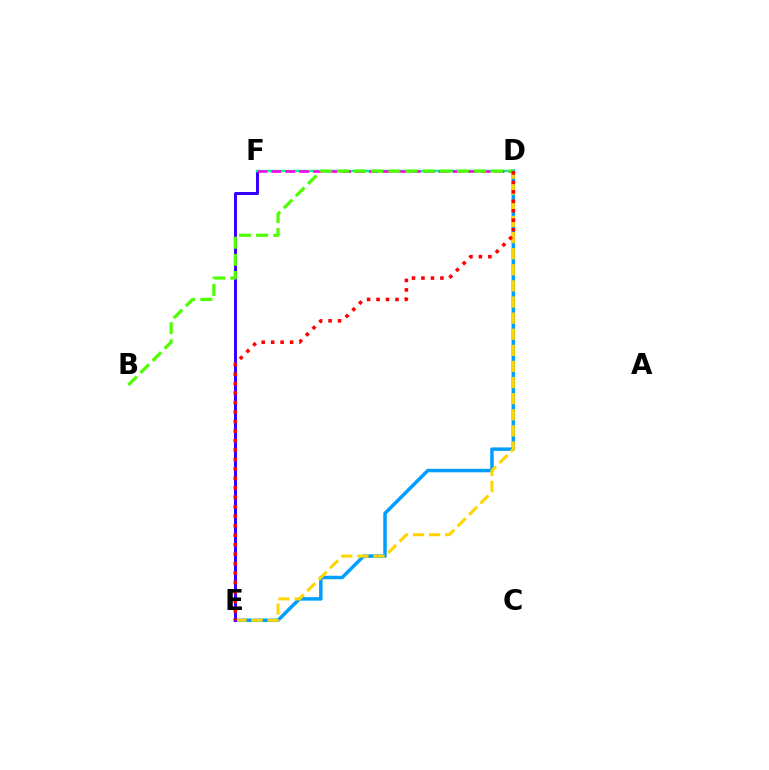{('D', 'E'): [{'color': '#009eff', 'line_style': 'solid', 'thickness': 2.51}, {'color': '#ffd500', 'line_style': 'dashed', 'thickness': 2.19}, {'color': '#ff0000', 'line_style': 'dotted', 'thickness': 2.57}], ('E', 'F'): [{'color': '#3700ff', 'line_style': 'solid', 'thickness': 2.16}], ('D', 'F'): [{'color': '#00ff86', 'line_style': 'solid', 'thickness': 1.73}, {'color': '#ff00ed', 'line_style': 'dashed', 'thickness': 1.89}], ('B', 'D'): [{'color': '#4fff00', 'line_style': 'dashed', 'thickness': 2.33}]}